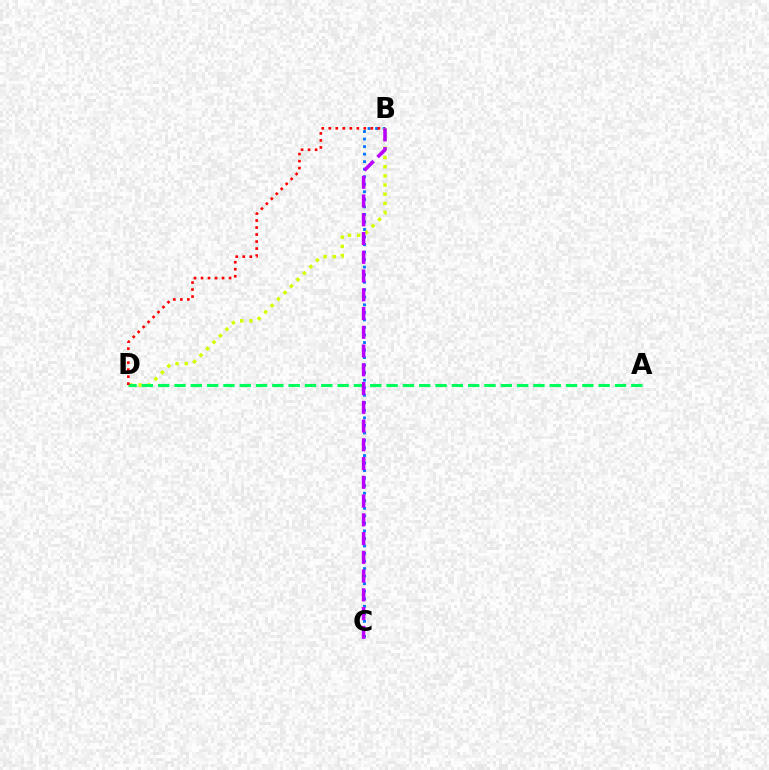{('B', 'C'): [{'color': '#0074ff', 'line_style': 'dotted', 'thickness': 2.05}, {'color': '#b900ff', 'line_style': 'dashed', 'thickness': 2.55}], ('B', 'D'): [{'color': '#d1ff00', 'line_style': 'dotted', 'thickness': 2.49}, {'color': '#ff0000', 'line_style': 'dotted', 'thickness': 1.9}], ('A', 'D'): [{'color': '#00ff5c', 'line_style': 'dashed', 'thickness': 2.22}]}